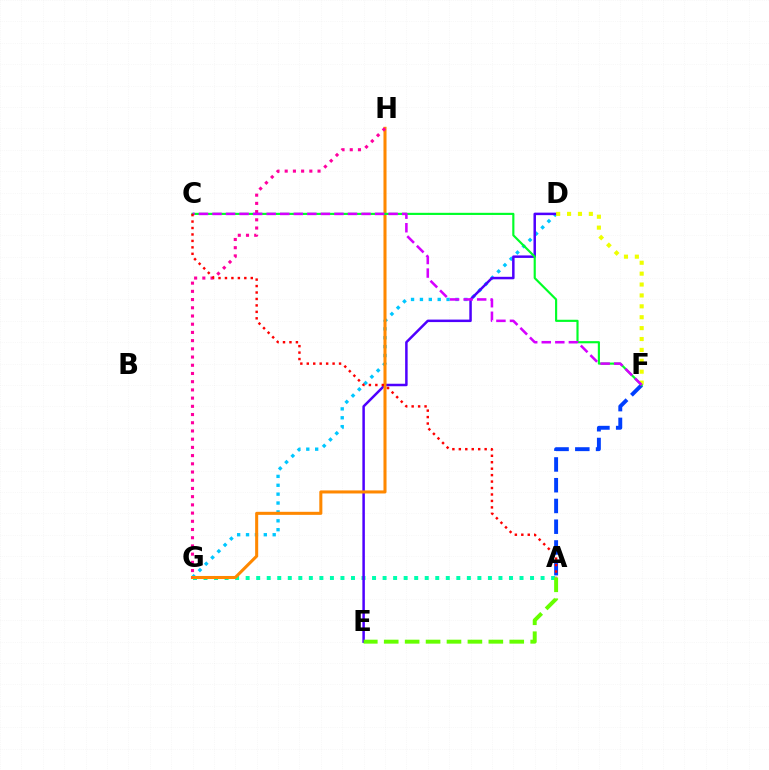{('D', 'G'): [{'color': '#00c7ff', 'line_style': 'dotted', 'thickness': 2.41}], ('A', 'G'): [{'color': '#00ffaf', 'line_style': 'dotted', 'thickness': 2.86}], ('D', 'E'): [{'color': '#4f00ff', 'line_style': 'solid', 'thickness': 1.8}], ('A', 'F'): [{'color': '#003fff', 'line_style': 'dashed', 'thickness': 2.82}], ('D', 'F'): [{'color': '#eeff00', 'line_style': 'dotted', 'thickness': 2.96}], ('G', 'H'): [{'color': '#ff8800', 'line_style': 'solid', 'thickness': 2.2}, {'color': '#ff00a0', 'line_style': 'dotted', 'thickness': 2.23}], ('C', 'F'): [{'color': '#00ff27', 'line_style': 'solid', 'thickness': 1.55}, {'color': '#d600ff', 'line_style': 'dashed', 'thickness': 1.84}], ('A', 'C'): [{'color': '#ff0000', 'line_style': 'dotted', 'thickness': 1.75}], ('A', 'E'): [{'color': '#66ff00', 'line_style': 'dashed', 'thickness': 2.84}]}